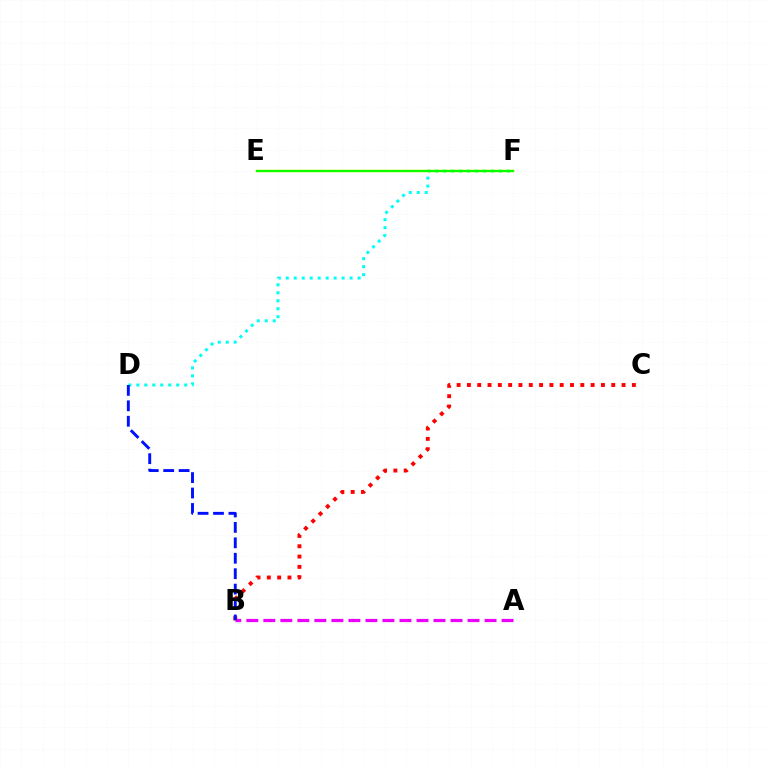{('D', 'F'): [{'color': '#00fff6', 'line_style': 'dotted', 'thickness': 2.17}], ('A', 'B'): [{'color': '#ee00ff', 'line_style': 'dashed', 'thickness': 2.31}], ('B', 'C'): [{'color': '#ff0000', 'line_style': 'dotted', 'thickness': 2.8}], ('B', 'D'): [{'color': '#0010ff', 'line_style': 'dashed', 'thickness': 2.1}], ('E', 'F'): [{'color': '#fcf500', 'line_style': 'solid', 'thickness': 1.76}, {'color': '#08ff00', 'line_style': 'solid', 'thickness': 1.61}]}